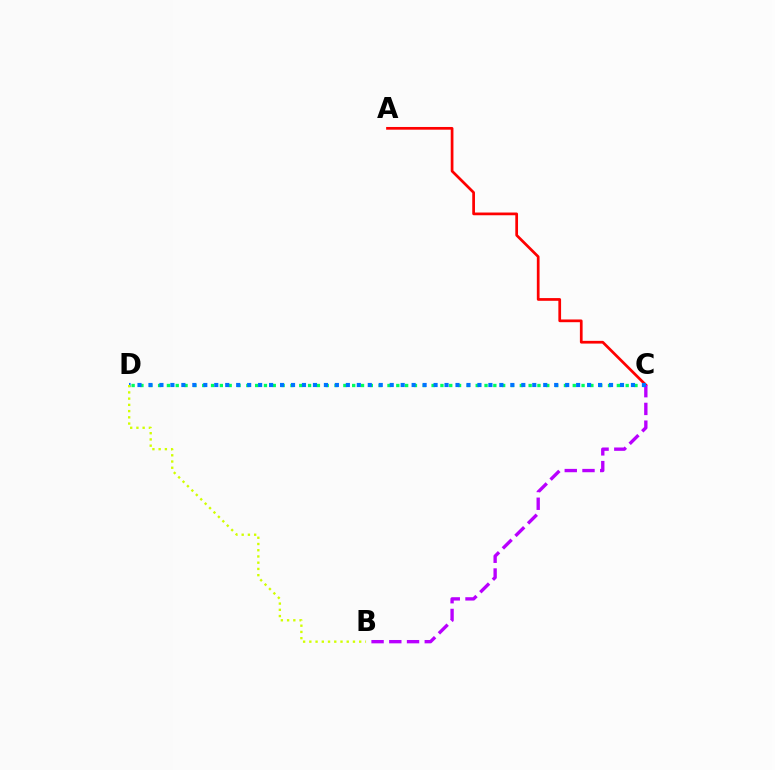{('C', 'D'): [{'color': '#00ff5c', 'line_style': 'dotted', 'thickness': 2.4}, {'color': '#0074ff', 'line_style': 'dotted', 'thickness': 2.98}], ('A', 'C'): [{'color': '#ff0000', 'line_style': 'solid', 'thickness': 1.96}], ('B', 'C'): [{'color': '#b900ff', 'line_style': 'dashed', 'thickness': 2.41}], ('B', 'D'): [{'color': '#d1ff00', 'line_style': 'dotted', 'thickness': 1.69}]}